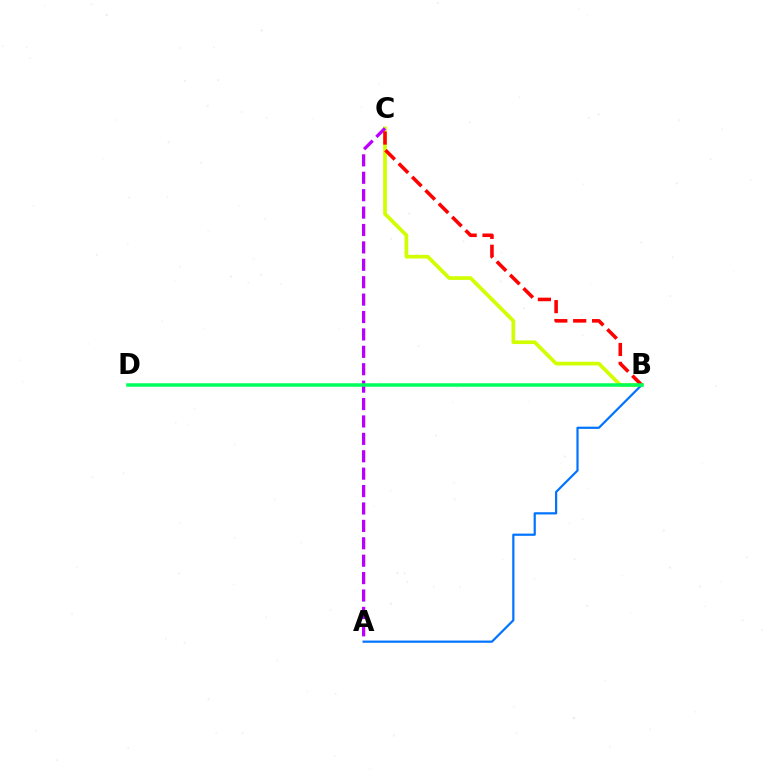{('B', 'C'): [{'color': '#d1ff00', 'line_style': 'solid', 'thickness': 2.66}, {'color': '#ff0000', 'line_style': 'dashed', 'thickness': 2.57}], ('A', 'C'): [{'color': '#b900ff', 'line_style': 'dashed', 'thickness': 2.36}], ('A', 'B'): [{'color': '#0074ff', 'line_style': 'solid', 'thickness': 1.59}], ('B', 'D'): [{'color': '#00ff5c', 'line_style': 'solid', 'thickness': 2.52}]}